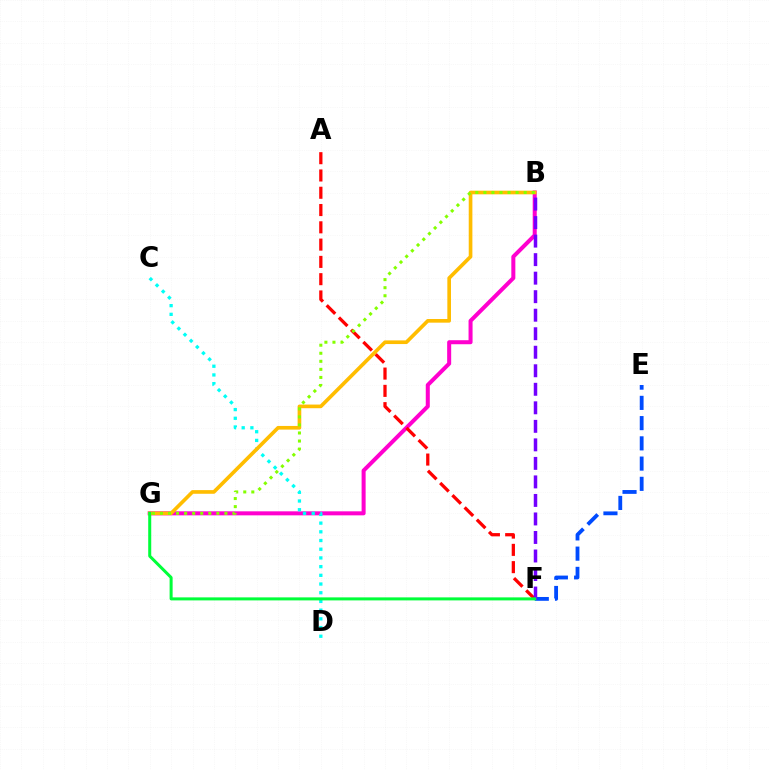{('B', 'G'): [{'color': '#ff00cf', 'line_style': 'solid', 'thickness': 2.89}, {'color': '#ffbd00', 'line_style': 'solid', 'thickness': 2.63}, {'color': '#84ff00', 'line_style': 'dotted', 'thickness': 2.19}], ('A', 'F'): [{'color': '#ff0000', 'line_style': 'dashed', 'thickness': 2.35}], ('E', 'F'): [{'color': '#004bff', 'line_style': 'dashed', 'thickness': 2.75}], ('C', 'D'): [{'color': '#00fff6', 'line_style': 'dotted', 'thickness': 2.36}], ('B', 'F'): [{'color': '#7200ff', 'line_style': 'dashed', 'thickness': 2.52}], ('F', 'G'): [{'color': '#00ff39', 'line_style': 'solid', 'thickness': 2.18}]}